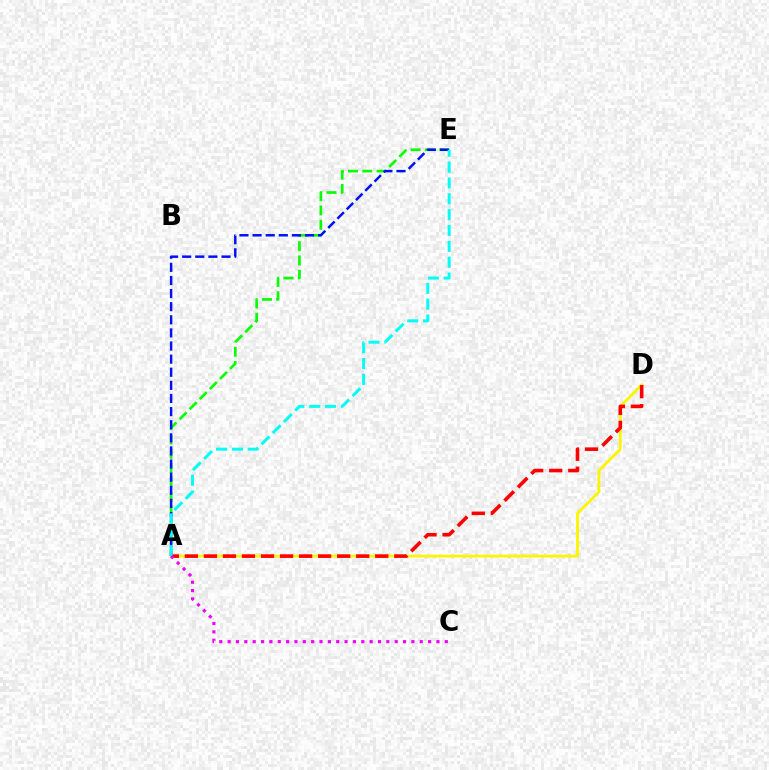{('A', 'D'): [{'color': '#fcf500', 'line_style': 'solid', 'thickness': 2.03}, {'color': '#ff0000', 'line_style': 'dashed', 'thickness': 2.59}], ('A', 'E'): [{'color': '#08ff00', 'line_style': 'dashed', 'thickness': 1.94}, {'color': '#0010ff', 'line_style': 'dashed', 'thickness': 1.78}, {'color': '#00fff6', 'line_style': 'dashed', 'thickness': 2.15}], ('A', 'C'): [{'color': '#ee00ff', 'line_style': 'dotted', 'thickness': 2.27}]}